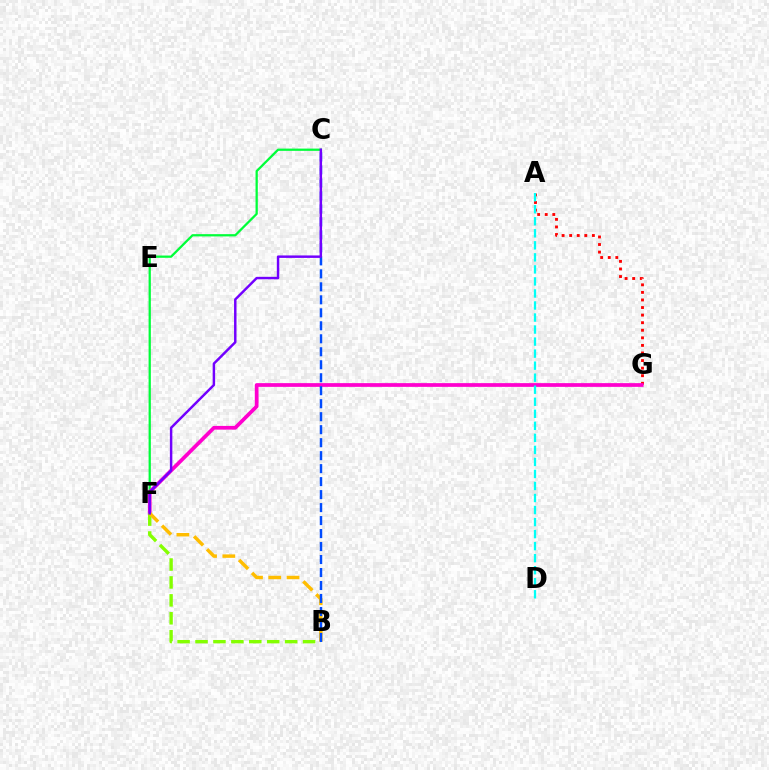{('C', 'F'): [{'color': '#00ff39', 'line_style': 'solid', 'thickness': 1.63}, {'color': '#7200ff', 'line_style': 'solid', 'thickness': 1.77}], ('A', 'G'): [{'color': '#ff0000', 'line_style': 'dotted', 'thickness': 2.06}], ('F', 'G'): [{'color': '#ff00cf', 'line_style': 'solid', 'thickness': 2.68}], ('B', 'F'): [{'color': '#84ff00', 'line_style': 'dashed', 'thickness': 2.44}, {'color': '#ffbd00', 'line_style': 'dashed', 'thickness': 2.48}], ('A', 'D'): [{'color': '#00fff6', 'line_style': 'dashed', 'thickness': 1.63}], ('B', 'C'): [{'color': '#004bff', 'line_style': 'dashed', 'thickness': 1.76}]}